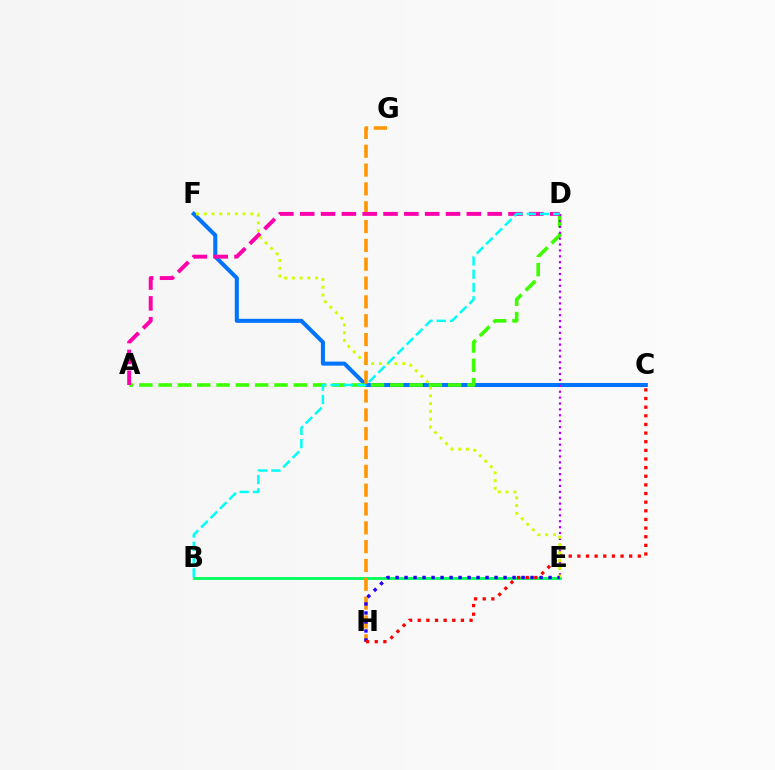{('C', 'F'): [{'color': '#0074ff', 'line_style': 'solid', 'thickness': 2.92}], ('B', 'E'): [{'color': '#00ff5c', 'line_style': 'solid', 'thickness': 2.02}], ('A', 'D'): [{'color': '#3dff00', 'line_style': 'dashed', 'thickness': 2.62}, {'color': '#ff00ac', 'line_style': 'dashed', 'thickness': 2.83}], ('D', 'E'): [{'color': '#b900ff', 'line_style': 'dotted', 'thickness': 1.6}], ('E', 'F'): [{'color': '#d1ff00', 'line_style': 'dotted', 'thickness': 2.11}], ('G', 'H'): [{'color': '#ff9400', 'line_style': 'dashed', 'thickness': 2.56}], ('E', 'H'): [{'color': '#2500ff', 'line_style': 'dotted', 'thickness': 2.45}], ('C', 'H'): [{'color': '#ff0000', 'line_style': 'dotted', 'thickness': 2.35}], ('B', 'D'): [{'color': '#00fff6', 'line_style': 'dashed', 'thickness': 1.8}]}